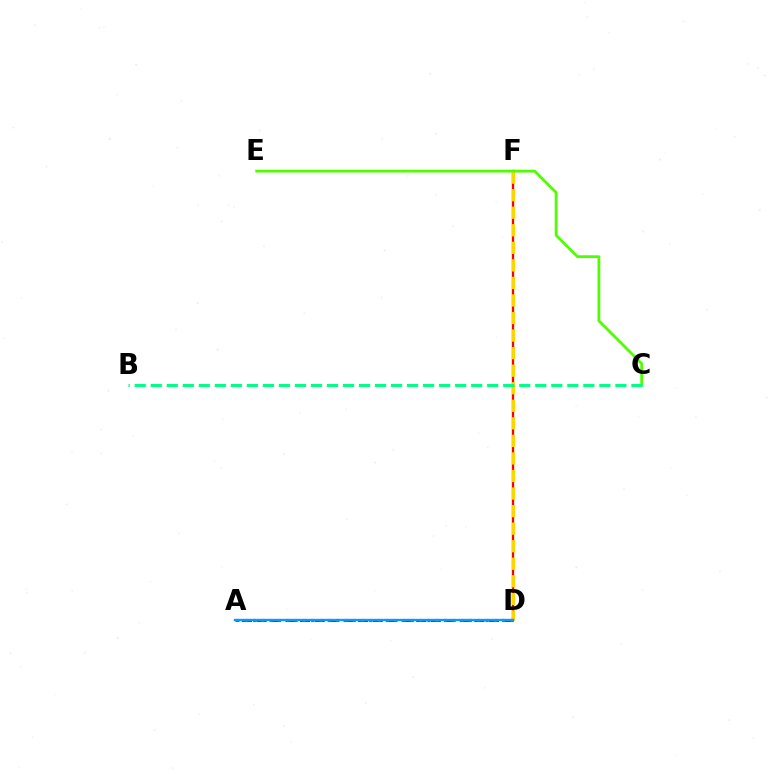{('D', 'F'): [{'color': '#ff0000', 'line_style': 'solid', 'thickness': 1.68}, {'color': '#ffd500', 'line_style': 'dashed', 'thickness': 2.38}], ('C', 'E'): [{'color': '#4fff00', 'line_style': 'solid', 'thickness': 2.01}], ('B', 'C'): [{'color': '#00ff86', 'line_style': 'dashed', 'thickness': 2.18}], ('A', 'D'): [{'color': '#3700ff', 'line_style': 'dashed', 'thickness': 1.97}, {'color': '#ff00ed', 'line_style': 'dotted', 'thickness': 2.26}, {'color': '#009eff', 'line_style': 'solid', 'thickness': 1.68}]}